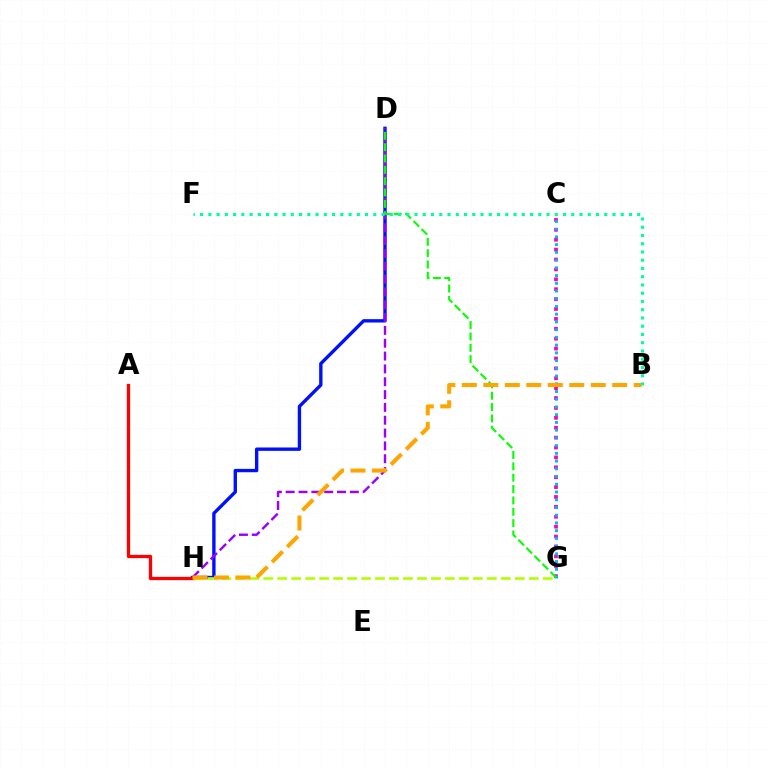{('D', 'H'): [{'color': '#0010ff', 'line_style': 'solid', 'thickness': 2.42}, {'color': '#9b00ff', 'line_style': 'dashed', 'thickness': 1.74}], ('A', 'H'): [{'color': '#ff0000', 'line_style': 'solid', 'thickness': 2.36}], ('G', 'H'): [{'color': '#b3ff00', 'line_style': 'dashed', 'thickness': 1.9}], ('C', 'G'): [{'color': '#ff00bd', 'line_style': 'dotted', 'thickness': 2.69}, {'color': '#00b5ff', 'line_style': 'dotted', 'thickness': 2.1}], ('D', 'G'): [{'color': '#08ff00', 'line_style': 'dashed', 'thickness': 1.54}], ('B', 'H'): [{'color': '#ffa500', 'line_style': 'dashed', 'thickness': 2.92}], ('B', 'F'): [{'color': '#00ff9d', 'line_style': 'dotted', 'thickness': 2.24}]}